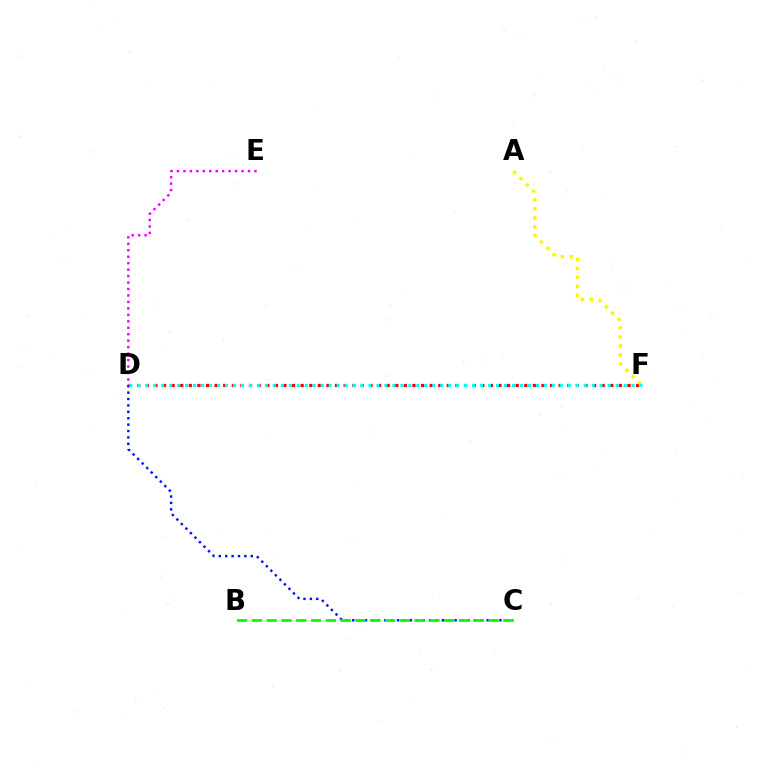{('D', 'E'): [{'color': '#ee00ff', 'line_style': 'dotted', 'thickness': 1.75}], ('D', 'F'): [{'color': '#ff0000', 'line_style': 'dotted', 'thickness': 2.34}, {'color': '#00fff6', 'line_style': 'dotted', 'thickness': 2.17}], ('C', 'D'): [{'color': '#0010ff', 'line_style': 'dotted', 'thickness': 1.74}], ('A', 'F'): [{'color': '#fcf500', 'line_style': 'dotted', 'thickness': 2.44}], ('B', 'C'): [{'color': '#08ff00', 'line_style': 'dashed', 'thickness': 2.01}]}